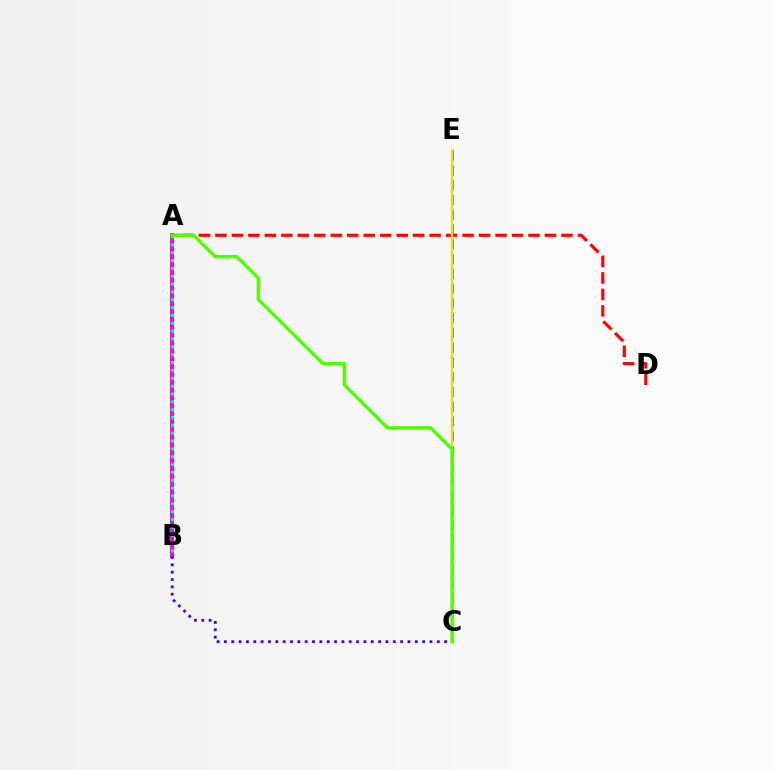{('C', 'E'): [{'color': '#009eff', 'line_style': 'dashed', 'thickness': 2.01}, {'color': '#ffd500', 'line_style': 'solid', 'thickness': 1.68}], ('A', 'B'): [{'color': '#ff00ed', 'line_style': 'solid', 'thickness': 2.85}, {'color': '#00ff86', 'line_style': 'dotted', 'thickness': 2.13}], ('A', 'D'): [{'color': '#ff0000', 'line_style': 'dashed', 'thickness': 2.24}], ('B', 'C'): [{'color': '#3700ff', 'line_style': 'dotted', 'thickness': 1.99}], ('A', 'C'): [{'color': '#4fff00', 'line_style': 'solid', 'thickness': 2.43}]}